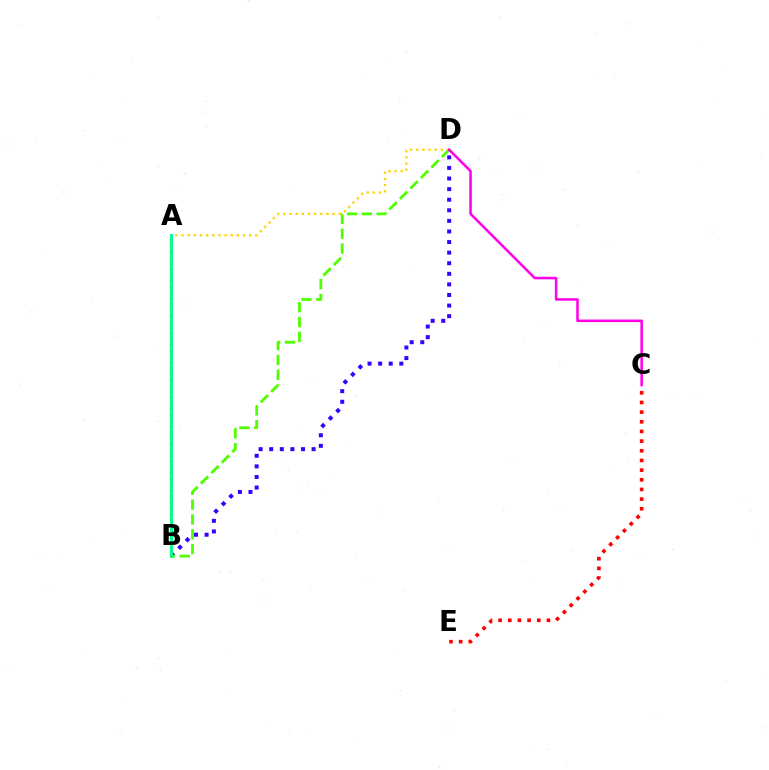{('B', 'D'): [{'color': '#3700ff', 'line_style': 'dotted', 'thickness': 2.88}, {'color': '#4fff00', 'line_style': 'dashed', 'thickness': 2.01}], ('A', 'B'): [{'color': '#009eff', 'line_style': 'dotted', 'thickness': 1.58}, {'color': '#00ff86', 'line_style': 'solid', 'thickness': 2.09}], ('A', 'D'): [{'color': '#ffd500', 'line_style': 'dotted', 'thickness': 1.67}], ('C', 'D'): [{'color': '#ff00ed', 'line_style': 'solid', 'thickness': 1.82}], ('C', 'E'): [{'color': '#ff0000', 'line_style': 'dotted', 'thickness': 2.63}]}